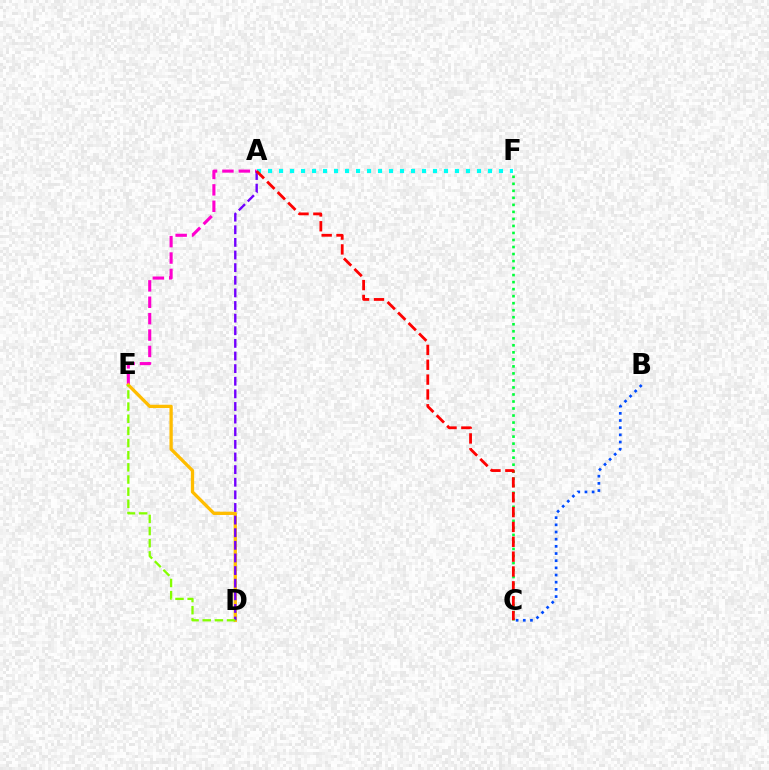{('C', 'F'): [{'color': '#00ff39', 'line_style': 'dotted', 'thickness': 1.91}], ('A', 'E'): [{'color': '#ff00cf', 'line_style': 'dashed', 'thickness': 2.23}], ('D', 'E'): [{'color': '#ffbd00', 'line_style': 'solid', 'thickness': 2.37}, {'color': '#84ff00', 'line_style': 'dashed', 'thickness': 1.65}], ('A', 'D'): [{'color': '#7200ff', 'line_style': 'dashed', 'thickness': 1.71}], ('A', 'F'): [{'color': '#00fff6', 'line_style': 'dotted', 'thickness': 2.99}], ('B', 'C'): [{'color': '#004bff', 'line_style': 'dotted', 'thickness': 1.95}], ('A', 'C'): [{'color': '#ff0000', 'line_style': 'dashed', 'thickness': 2.02}]}